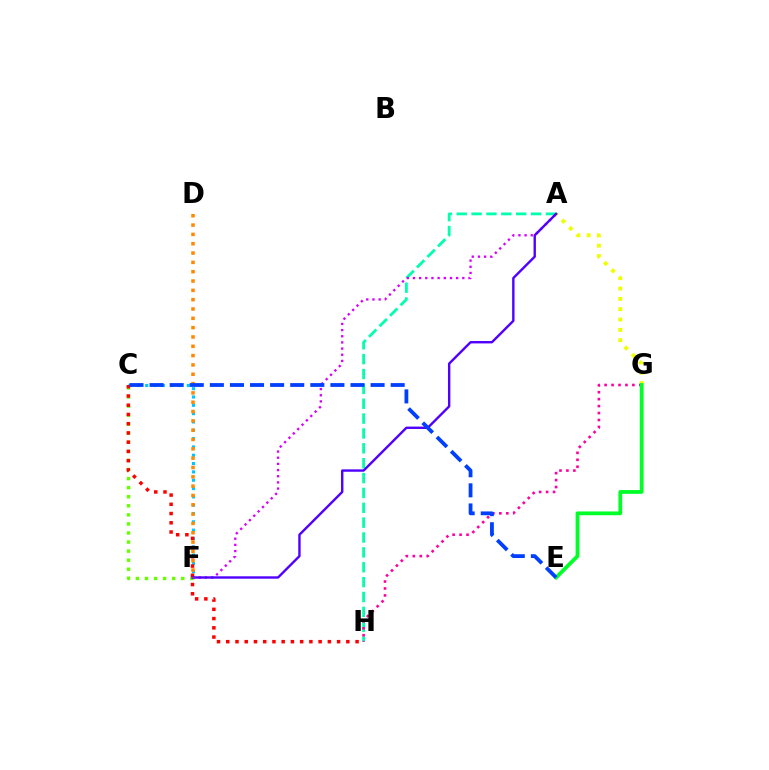{('A', 'H'): [{'color': '#00ffaf', 'line_style': 'dashed', 'thickness': 2.02}], ('C', 'F'): [{'color': '#00c7ff', 'line_style': 'dotted', 'thickness': 2.26}, {'color': '#66ff00', 'line_style': 'dotted', 'thickness': 2.46}], ('A', 'G'): [{'color': '#eeff00', 'line_style': 'dotted', 'thickness': 2.81}], ('A', 'F'): [{'color': '#d600ff', 'line_style': 'dotted', 'thickness': 1.68}, {'color': '#4f00ff', 'line_style': 'solid', 'thickness': 1.72}], ('G', 'H'): [{'color': '#ff00a0', 'line_style': 'dotted', 'thickness': 1.89}], ('C', 'H'): [{'color': '#ff0000', 'line_style': 'dotted', 'thickness': 2.51}], ('E', 'G'): [{'color': '#00ff27', 'line_style': 'solid', 'thickness': 2.72}], ('D', 'F'): [{'color': '#ff8800', 'line_style': 'dotted', 'thickness': 2.53}], ('C', 'E'): [{'color': '#003fff', 'line_style': 'dashed', 'thickness': 2.73}]}